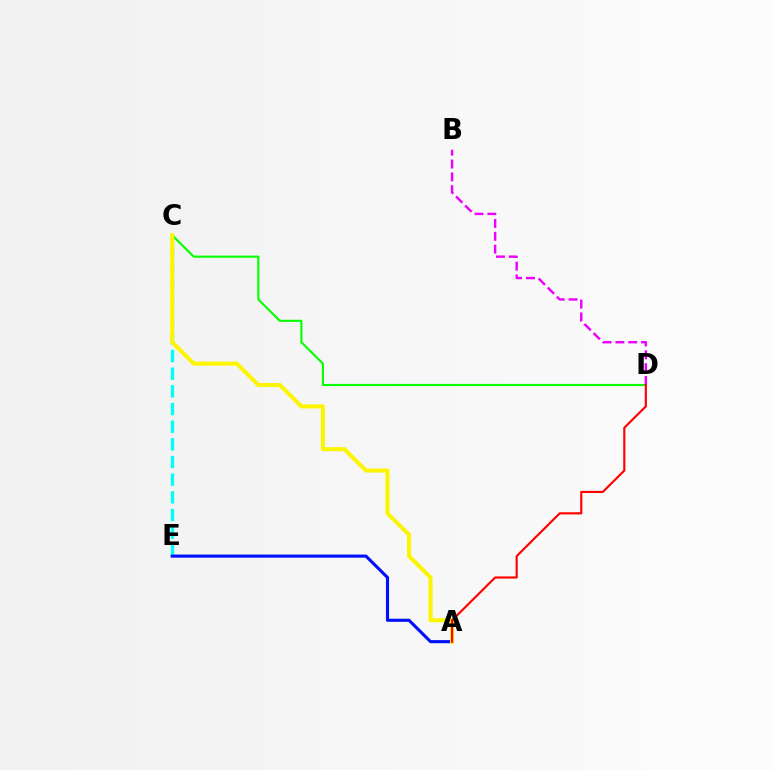{('C', 'D'): [{'color': '#08ff00', 'line_style': 'solid', 'thickness': 1.53}], ('C', 'E'): [{'color': '#00fff6', 'line_style': 'dashed', 'thickness': 2.4}], ('A', 'E'): [{'color': '#0010ff', 'line_style': 'solid', 'thickness': 2.23}], ('A', 'C'): [{'color': '#fcf500', 'line_style': 'solid', 'thickness': 2.91}], ('B', 'D'): [{'color': '#ee00ff', 'line_style': 'dashed', 'thickness': 1.75}], ('A', 'D'): [{'color': '#ff0000', 'line_style': 'solid', 'thickness': 1.54}]}